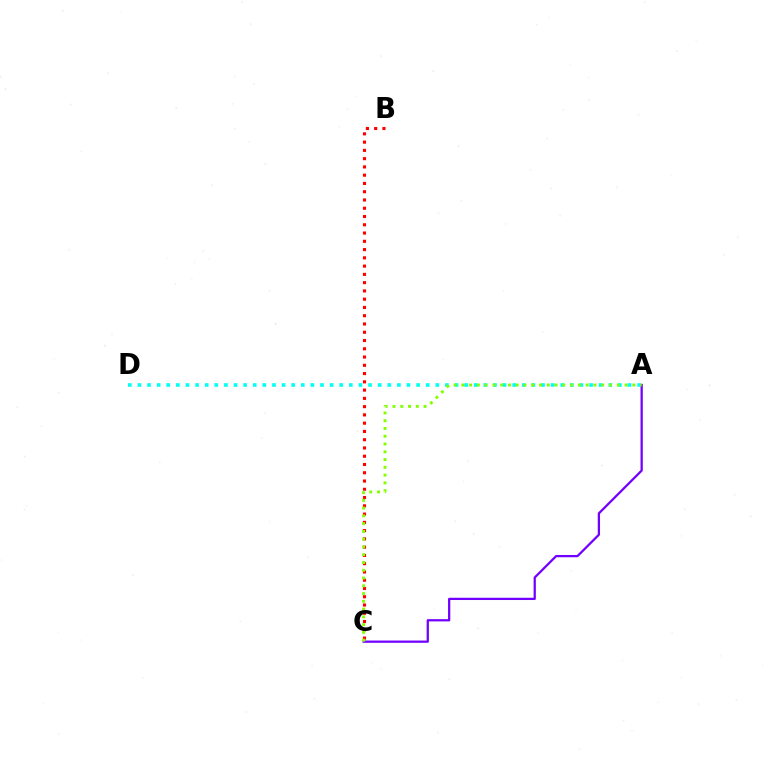{('B', 'C'): [{'color': '#ff0000', 'line_style': 'dotted', 'thickness': 2.25}], ('A', 'D'): [{'color': '#00fff6', 'line_style': 'dotted', 'thickness': 2.61}], ('A', 'C'): [{'color': '#7200ff', 'line_style': 'solid', 'thickness': 1.63}, {'color': '#84ff00', 'line_style': 'dotted', 'thickness': 2.11}]}